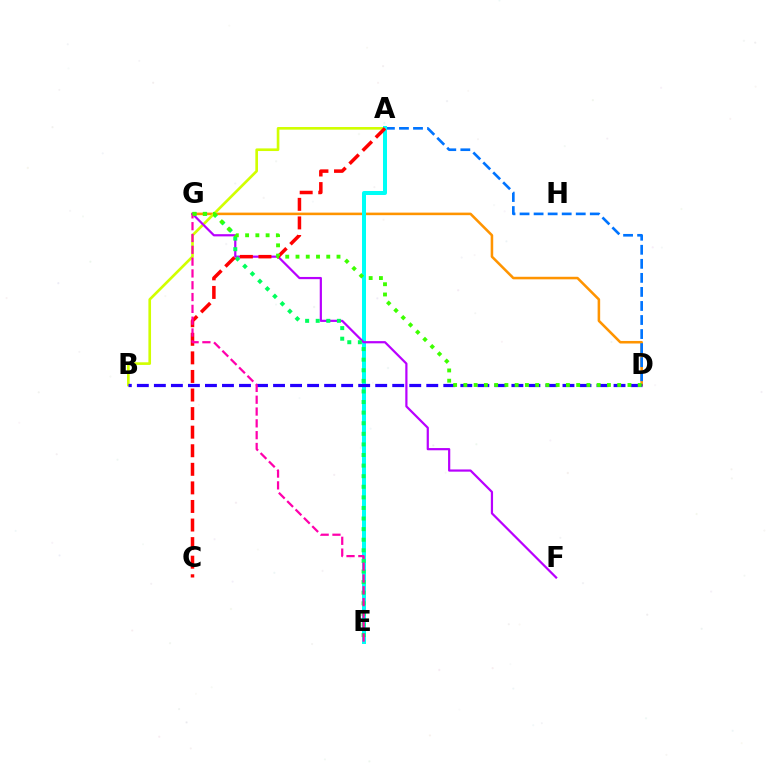{('D', 'G'): [{'color': '#ff9400', 'line_style': 'solid', 'thickness': 1.83}, {'color': '#3dff00', 'line_style': 'dotted', 'thickness': 2.79}], ('A', 'D'): [{'color': '#0074ff', 'line_style': 'dashed', 'thickness': 1.91}], ('A', 'B'): [{'color': '#d1ff00', 'line_style': 'solid', 'thickness': 1.9}], ('A', 'E'): [{'color': '#00fff6', 'line_style': 'solid', 'thickness': 2.88}], ('B', 'D'): [{'color': '#2500ff', 'line_style': 'dashed', 'thickness': 2.31}], ('F', 'G'): [{'color': '#b900ff', 'line_style': 'solid', 'thickness': 1.59}], ('E', 'G'): [{'color': '#00ff5c', 'line_style': 'dotted', 'thickness': 2.88}, {'color': '#ff00ac', 'line_style': 'dashed', 'thickness': 1.6}], ('A', 'C'): [{'color': '#ff0000', 'line_style': 'dashed', 'thickness': 2.52}]}